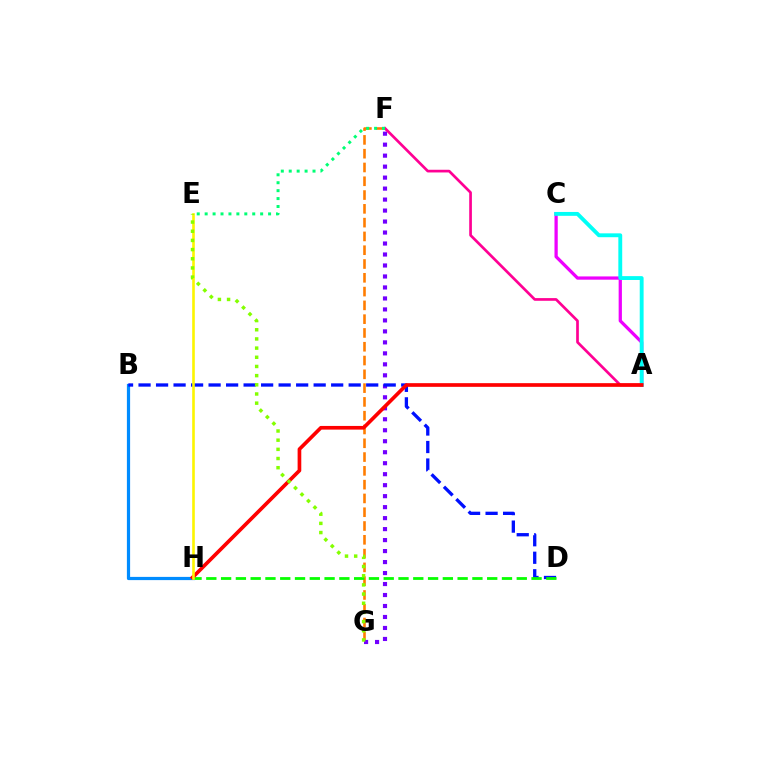{('F', 'G'): [{'color': '#ff7c00', 'line_style': 'dashed', 'thickness': 1.87}, {'color': '#7200ff', 'line_style': 'dotted', 'thickness': 2.98}], ('B', 'H'): [{'color': '#008cff', 'line_style': 'solid', 'thickness': 2.31}], ('A', 'C'): [{'color': '#ee00ff', 'line_style': 'solid', 'thickness': 2.35}, {'color': '#00fff6', 'line_style': 'solid', 'thickness': 2.79}], ('A', 'F'): [{'color': '#ff0094', 'line_style': 'solid', 'thickness': 1.94}], ('E', 'F'): [{'color': '#00ff74', 'line_style': 'dotted', 'thickness': 2.15}], ('B', 'D'): [{'color': '#0010ff', 'line_style': 'dashed', 'thickness': 2.38}], ('D', 'H'): [{'color': '#08ff00', 'line_style': 'dashed', 'thickness': 2.01}], ('A', 'H'): [{'color': '#ff0000', 'line_style': 'solid', 'thickness': 2.64}], ('E', 'H'): [{'color': '#fcf500', 'line_style': 'solid', 'thickness': 1.88}], ('E', 'G'): [{'color': '#84ff00', 'line_style': 'dotted', 'thickness': 2.49}]}